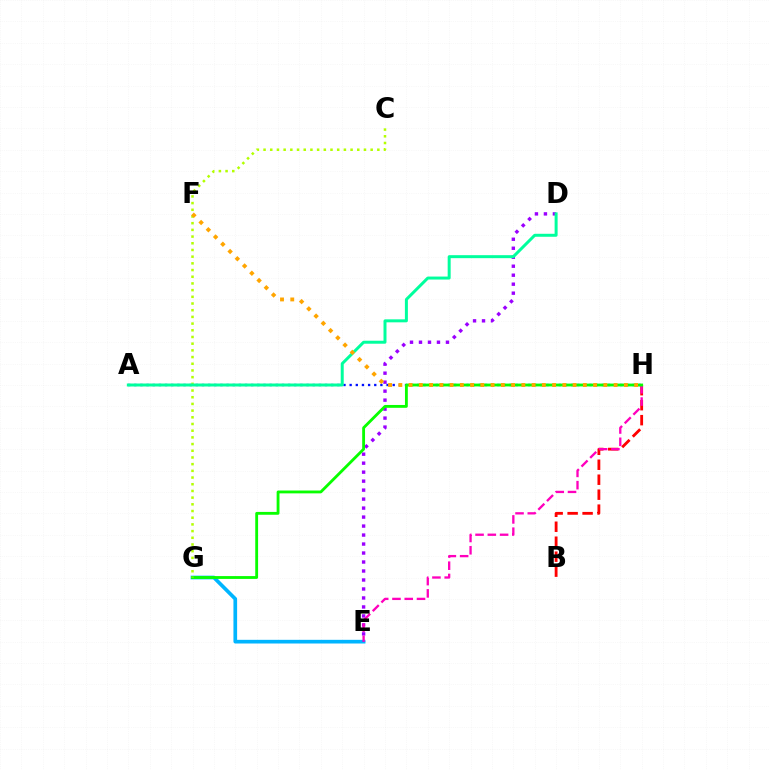{('E', 'G'): [{'color': '#00b5ff', 'line_style': 'solid', 'thickness': 2.65}], ('B', 'H'): [{'color': '#ff0000', 'line_style': 'dashed', 'thickness': 2.03}], ('D', 'E'): [{'color': '#9b00ff', 'line_style': 'dotted', 'thickness': 2.44}], ('A', 'H'): [{'color': '#0010ff', 'line_style': 'dotted', 'thickness': 1.67}], ('E', 'H'): [{'color': '#ff00bd', 'line_style': 'dashed', 'thickness': 1.67}], ('G', 'H'): [{'color': '#08ff00', 'line_style': 'solid', 'thickness': 2.04}], ('C', 'G'): [{'color': '#b3ff00', 'line_style': 'dotted', 'thickness': 1.82}], ('A', 'D'): [{'color': '#00ff9d', 'line_style': 'solid', 'thickness': 2.15}], ('F', 'H'): [{'color': '#ffa500', 'line_style': 'dotted', 'thickness': 2.79}]}